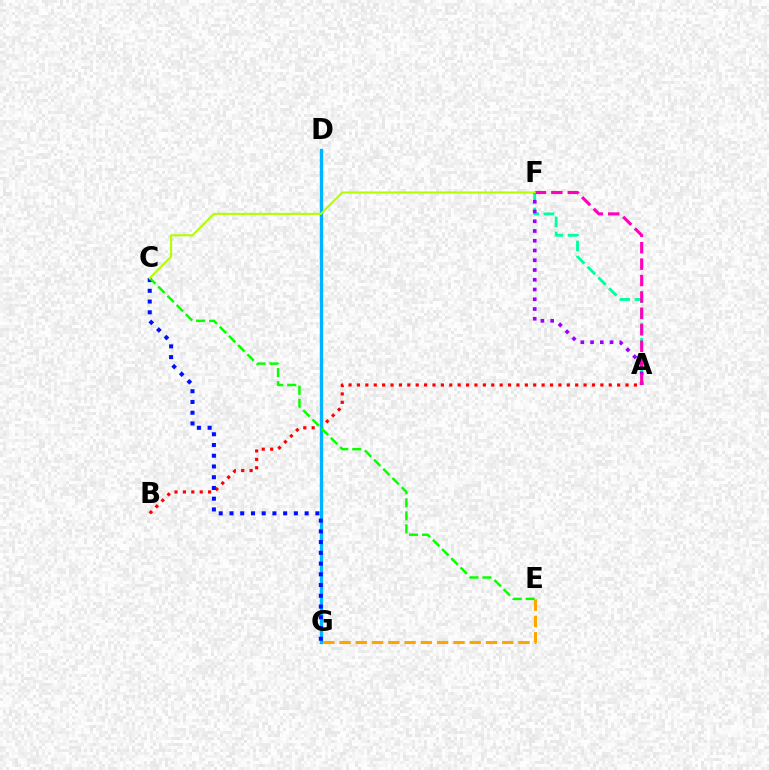{('A', 'F'): [{'color': '#00ff9d', 'line_style': 'dashed', 'thickness': 2.06}, {'color': '#9b00ff', 'line_style': 'dotted', 'thickness': 2.65}, {'color': '#ff00bd', 'line_style': 'dashed', 'thickness': 2.23}], ('A', 'B'): [{'color': '#ff0000', 'line_style': 'dotted', 'thickness': 2.28}], ('D', 'G'): [{'color': '#00b5ff', 'line_style': 'solid', 'thickness': 2.4}], ('C', 'G'): [{'color': '#0010ff', 'line_style': 'dotted', 'thickness': 2.92}], ('E', 'G'): [{'color': '#ffa500', 'line_style': 'dashed', 'thickness': 2.21}], ('C', 'E'): [{'color': '#08ff00', 'line_style': 'dashed', 'thickness': 1.77}], ('C', 'F'): [{'color': '#b3ff00', 'line_style': 'solid', 'thickness': 1.52}]}